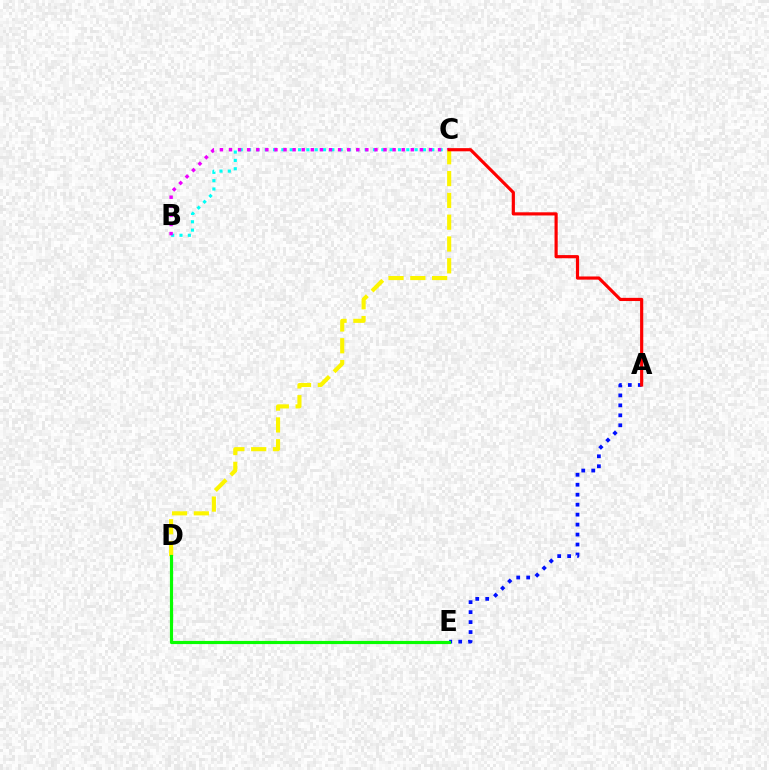{('B', 'C'): [{'color': '#00fff6', 'line_style': 'dotted', 'thickness': 2.26}, {'color': '#ee00ff', 'line_style': 'dotted', 'thickness': 2.47}], ('C', 'D'): [{'color': '#fcf500', 'line_style': 'dashed', 'thickness': 2.96}], ('A', 'E'): [{'color': '#0010ff', 'line_style': 'dotted', 'thickness': 2.71}], ('D', 'E'): [{'color': '#08ff00', 'line_style': 'solid', 'thickness': 2.28}], ('A', 'C'): [{'color': '#ff0000', 'line_style': 'solid', 'thickness': 2.28}]}